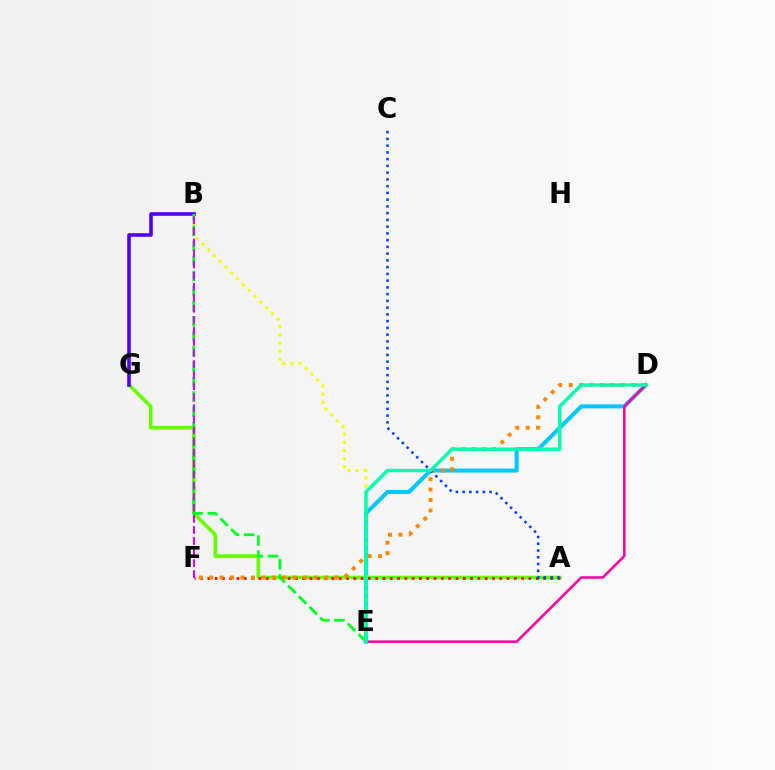{('D', 'E'): [{'color': '#00c7ff', 'line_style': 'solid', 'thickness': 2.91}, {'color': '#ff00a0', 'line_style': 'solid', 'thickness': 1.83}, {'color': '#00ffaf', 'line_style': 'solid', 'thickness': 2.46}], ('A', 'G'): [{'color': '#66ff00', 'line_style': 'solid', 'thickness': 2.62}], ('A', 'F'): [{'color': '#ff0000', 'line_style': 'dotted', 'thickness': 1.98}], ('B', 'E'): [{'color': '#eeff00', 'line_style': 'dotted', 'thickness': 2.22}, {'color': '#00ff27', 'line_style': 'dashed', 'thickness': 2.05}], ('B', 'G'): [{'color': '#4f00ff', 'line_style': 'solid', 'thickness': 2.6}], ('D', 'F'): [{'color': '#ff8800', 'line_style': 'dotted', 'thickness': 2.84}], ('B', 'F'): [{'color': '#d600ff', 'line_style': 'dashed', 'thickness': 1.5}], ('A', 'C'): [{'color': '#003fff', 'line_style': 'dotted', 'thickness': 1.83}]}